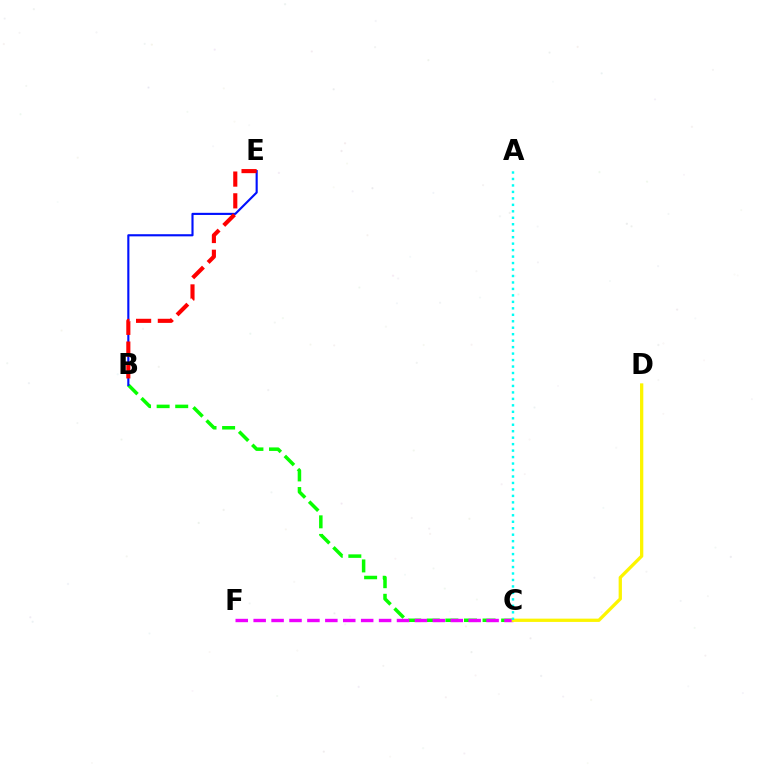{('B', 'C'): [{'color': '#08ff00', 'line_style': 'dashed', 'thickness': 2.52}], ('C', 'F'): [{'color': '#ee00ff', 'line_style': 'dashed', 'thickness': 2.43}], ('B', 'E'): [{'color': '#0010ff', 'line_style': 'solid', 'thickness': 1.53}, {'color': '#ff0000', 'line_style': 'dashed', 'thickness': 2.96}], ('C', 'D'): [{'color': '#fcf500', 'line_style': 'solid', 'thickness': 2.36}], ('A', 'C'): [{'color': '#00fff6', 'line_style': 'dotted', 'thickness': 1.76}]}